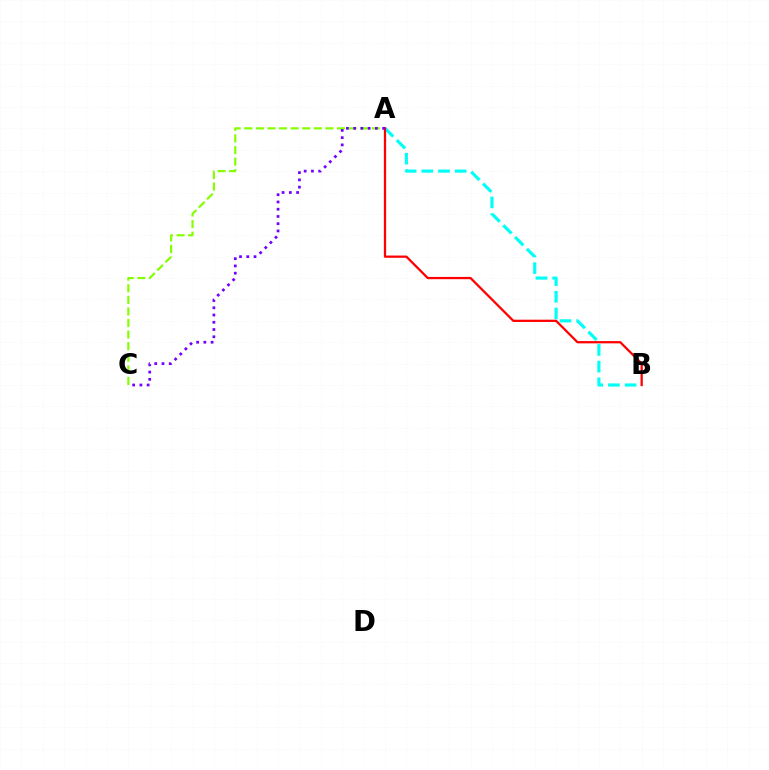{('A', 'C'): [{'color': '#84ff00', 'line_style': 'dashed', 'thickness': 1.57}, {'color': '#7200ff', 'line_style': 'dotted', 'thickness': 1.97}], ('A', 'B'): [{'color': '#00fff6', 'line_style': 'dashed', 'thickness': 2.27}, {'color': '#ff0000', 'line_style': 'solid', 'thickness': 1.63}]}